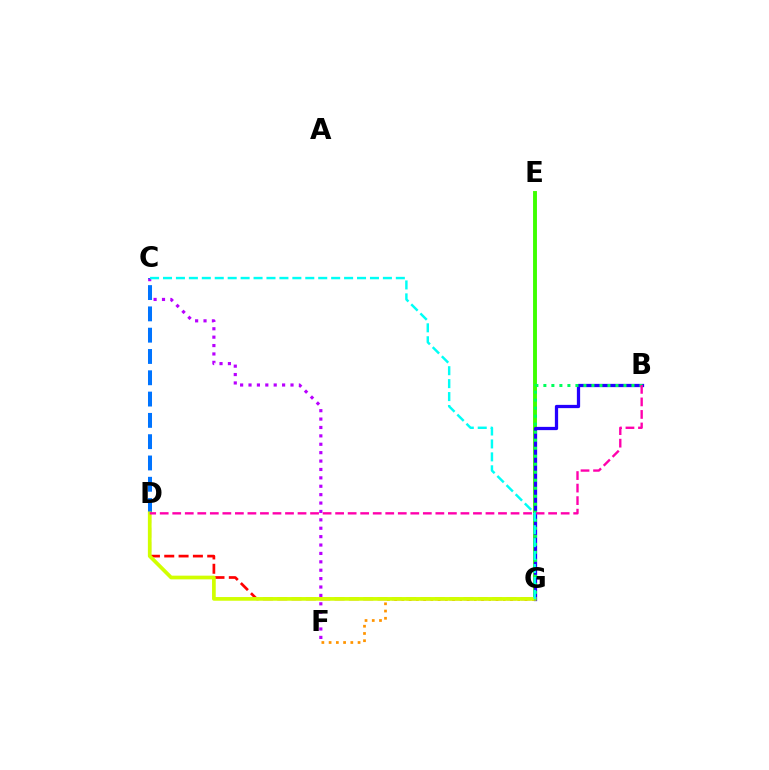{('C', 'F'): [{'color': '#b900ff', 'line_style': 'dotted', 'thickness': 2.28}], ('E', 'G'): [{'color': '#3dff00', 'line_style': 'solid', 'thickness': 2.8}], ('F', 'G'): [{'color': '#ff9400', 'line_style': 'dotted', 'thickness': 1.97}], ('C', 'D'): [{'color': '#0074ff', 'line_style': 'dashed', 'thickness': 2.89}], ('D', 'G'): [{'color': '#ff0000', 'line_style': 'dashed', 'thickness': 1.95}, {'color': '#d1ff00', 'line_style': 'solid', 'thickness': 2.67}], ('B', 'G'): [{'color': '#2500ff', 'line_style': 'solid', 'thickness': 2.34}, {'color': '#00ff5c', 'line_style': 'dotted', 'thickness': 2.18}], ('B', 'D'): [{'color': '#ff00ac', 'line_style': 'dashed', 'thickness': 1.7}], ('C', 'G'): [{'color': '#00fff6', 'line_style': 'dashed', 'thickness': 1.76}]}